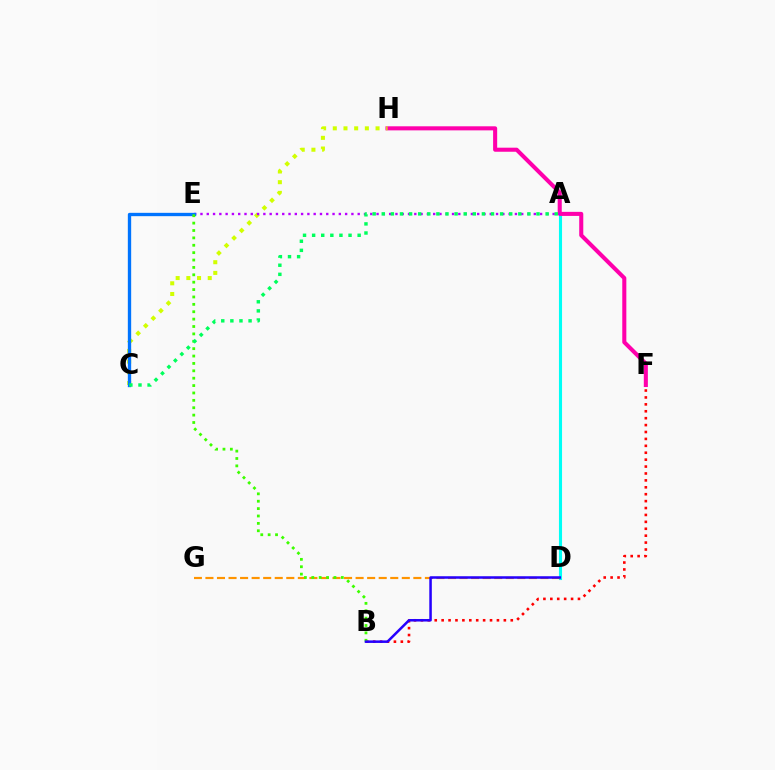{('A', 'D'): [{'color': '#00fff6', 'line_style': 'solid', 'thickness': 2.23}], ('F', 'H'): [{'color': '#ff00ac', 'line_style': 'solid', 'thickness': 2.93}], ('C', 'H'): [{'color': '#d1ff00', 'line_style': 'dotted', 'thickness': 2.9}], ('A', 'E'): [{'color': '#b900ff', 'line_style': 'dotted', 'thickness': 1.71}], ('D', 'G'): [{'color': '#ff9400', 'line_style': 'dashed', 'thickness': 1.57}], ('C', 'E'): [{'color': '#0074ff', 'line_style': 'solid', 'thickness': 2.4}], ('B', 'F'): [{'color': '#ff0000', 'line_style': 'dotted', 'thickness': 1.88}], ('B', 'E'): [{'color': '#3dff00', 'line_style': 'dotted', 'thickness': 2.01}], ('A', 'C'): [{'color': '#00ff5c', 'line_style': 'dotted', 'thickness': 2.47}], ('B', 'D'): [{'color': '#2500ff', 'line_style': 'solid', 'thickness': 1.81}]}